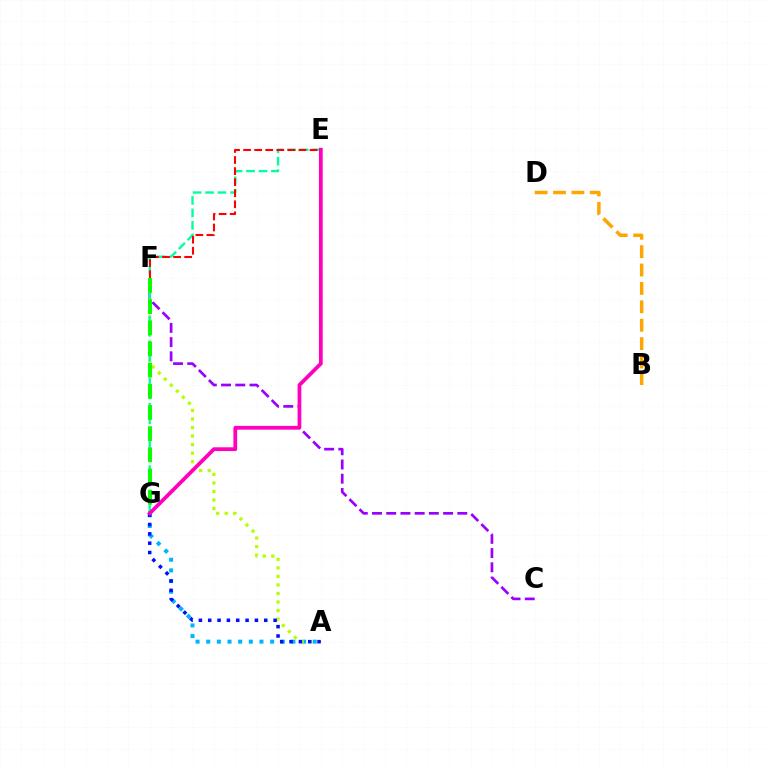{('C', 'F'): [{'color': '#9b00ff', 'line_style': 'dashed', 'thickness': 1.93}], ('A', 'G'): [{'color': '#00b5ff', 'line_style': 'dotted', 'thickness': 2.89}, {'color': '#0010ff', 'line_style': 'dotted', 'thickness': 2.54}], ('A', 'F'): [{'color': '#b3ff00', 'line_style': 'dotted', 'thickness': 2.32}], ('E', 'G'): [{'color': '#00ff9d', 'line_style': 'dashed', 'thickness': 1.69}, {'color': '#ff00bd', 'line_style': 'solid', 'thickness': 2.71}], ('F', 'G'): [{'color': '#08ff00', 'line_style': 'dashed', 'thickness': 2.88}], ('E', 'F'): [{'color': '#ff0000', 'line_style': 'dashed', 'thickness': 1.5}], ('B', 'D'): [{'color': '#ffa500', 'line_style': 'dashed', 'thickness': 2.5}]}